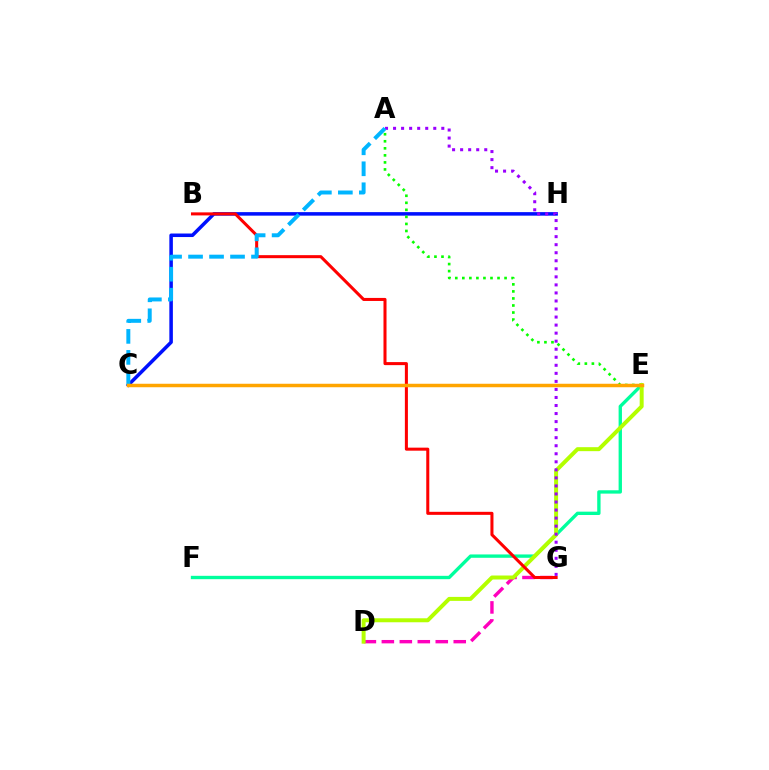{('D', 'G'): [{'color': '#ff00bd', 'line_style': 'dashed', 'thickness': 2.44}], ('C', 'H'): [{'color': '#0010ff', 'line_style': 'solid', 'thickness': 2.54}], ('E', 'F'): [{'color': '#00ff9d', 'line_style': 'solid', 'thickness': 2.41}], ('A', 'E'): [{'color': '#08ff00', 'line_style': 'dotted', 'thickness': 1.91}], ('D', 'E'): [{'color': '#b3ff00', 'line_style': 'solid', 'thickness': 2.86}], ('A', 'G'): [{'color': '#9b00ff', 'line_style': 'dotted', 'thickness': 2.18}], ('B', 'G'): [{'color': '#ff0000', 'line_style': 'solid', 'thickness': 2.19}], ('A', 'C'): [{'color': '#00b5ff', 'line_style': 'dashed', 'thickness': 2.85}], ('C', 'E'): [{'color': '#ffa500', 'line_style': 'solid', 'thickness': 2.51}]}